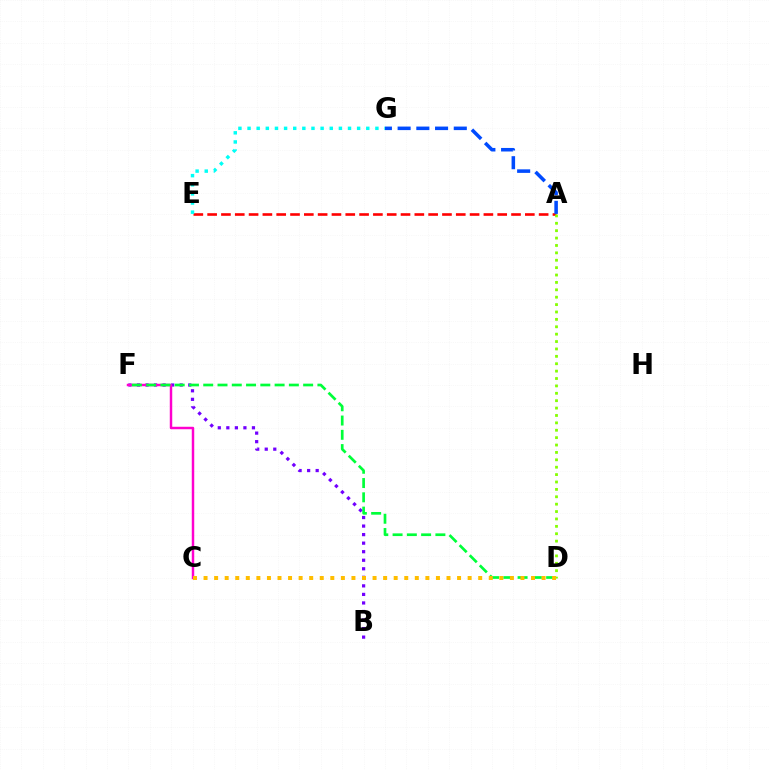{('B', 'F'): [{'color': '#7200ff', 'line_style': 'dotted', 'thickness': 2.32}], ('C', 'F'): [{'color': '#ff00cf', 'line_style': 'solid', 'thickness': 1.77}], ('A', 'E'): [{'color': '#ff0000', 'line_style': 'dashed', 'thickness': 1.88}], ('A', 'G'): [{'color': '#004bff', 'line_style': 'dashed', 'thickness': 2.54}], ('D', 'F'): [{'color': '#00ff39', 'line_style': 'dashed', 'thickness': 1.94}], ('E', 'G'): [{'color': '#00fff6', 'line_style': 'dotted', 'thickness': 2.48}], ('A', 'D'): [{'color': '#84ff00', 'line_style': 'dotted', 'thickness': 2.01}], ('C', 'D'): [{'color': '#ffbd00', 'line_style': 'dotted', 'thickness': 2.87}]}